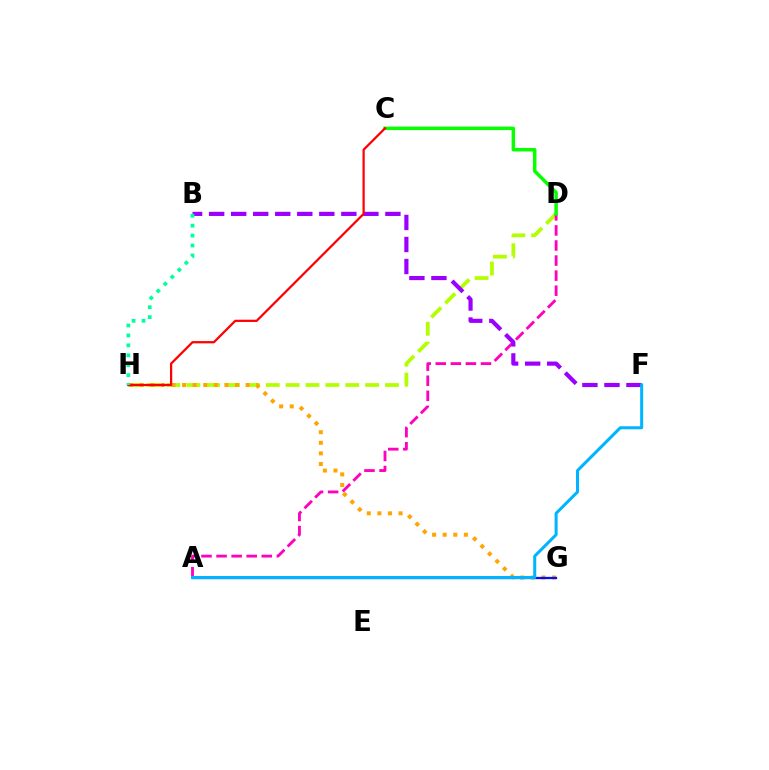{('D', 'H'): [{'color': '#b3ff00', 'line_style': 'dashed', 'thickness': 2.7}], ('G', 'H'): [{'color': '#ffa500', 'line_style': 'dotted', 'thickness': 2.88}], ('A', 'D'): [{'color': '#ff00bd', 'line_style': 'dashed', 'thickness': 2.05}], ('A', 'G'): [{'color': '#0010ff', 'line_style': 'solid', 'thickness': 1.64}], ('B', 'F'): [{'color': '#9b00ff', 'line_style': 'dashed', 'thickness': 2.99}], ('A', 'F'): [{'color': '#00b5ff', 'line_style': 'solid', 'thickness': 2.18}], ('C', 'D'): [{'color': '#08ff00', 'line_style': 'solid', 'thickness': 2.5}], ('C', 'H'): [{'color': '#ff0000', 'line_style': 'solid', 'thickness': 1.61}], ('B', 'H'): [{'color': '#00ff9d', 'line_style': 'dotted', 'thickness': 2.7}]}